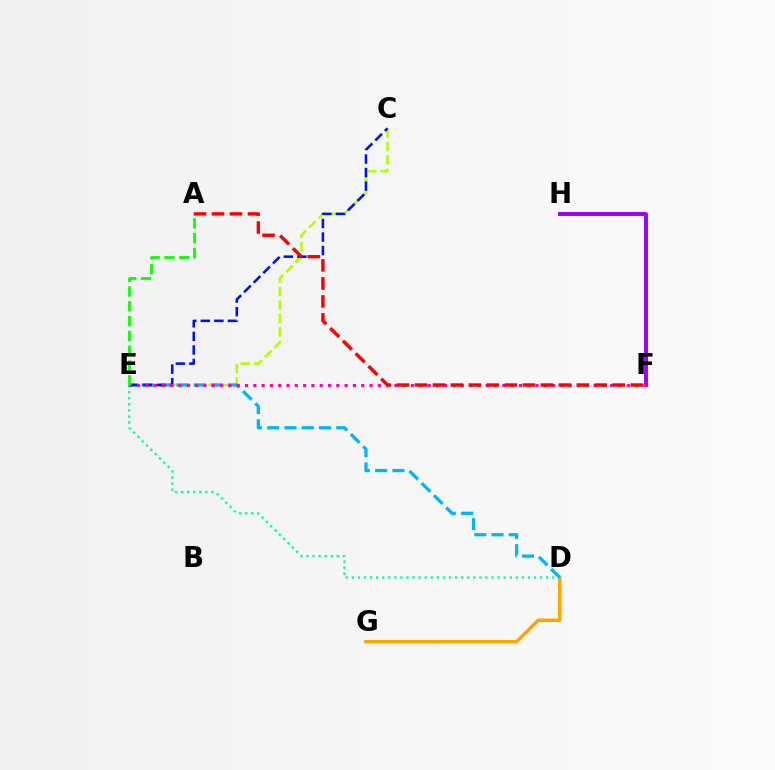{('D', 'G'): [{'color': '#ffa500', 'line_style': 'solid', 'thickness': 2.51}], ('C', 'E'): [{'color': '#b3ff00', 'line_style': 'dashed', 'thickness': 1.83}, {'color': '#0010ff', 'line_style': 'dashed', 'thickness': 1.84}], ('D', 'E'): [{'color': '#00ff9d', 'line_style': 'dotted', 'thickness': 1.65}, {'color': '#00b5ff', 'line_style': 'dashed', 'thickness': 2.35}], ('F', 'H'): [{'color': '#9b00ff', 'line_style': 'solid', 'thickness': 2.82}], ('E', 'F'): [{'color': '#ff00bd', 'line_style': 'dotted', 'thickness': 2.26}], ('A', 'F'): [{'color': '#ff0000', 'line_style': 'dashed', 'thickness': 2.44}], ('A', 'E'): [{'color': '#08ff00', 'line_style': 'dashed', 'thickness': 2.01}]}